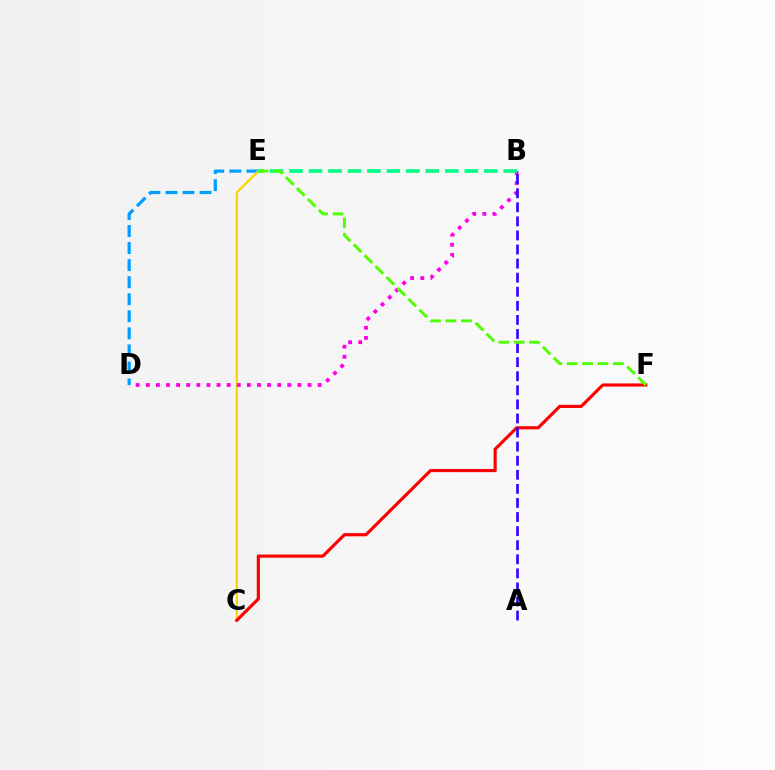{('D', 'E'): [{'color': '#009eff', 'line_style': 'dashed', 'thickness': 2.32}], ('C', 'E'): [{'color': '#ffd500', 'line_style': 'solid', 'thickness': 1.66}], ('B', 'D'): [{'color': '#ff00ed', 'line_style': 'dotted', 'thickness': 2.75}], ('C', 'F'): [{'color': '#ff0000', 'line_style': 'solid', 'thickness': 2.27}], ('B', 'E'): [{'color': '#00ff86', 'line_style': 'dashed', 'thickness': 2.64}], ('A', 'B'): [{'color': '#3700ff', 'line_style': 'dashed', 'thickness': 1.91}], ('E', 'F'): [{'color': '#4fff00', 'line_style': 'dashed', 'thickness': 2.1}]}